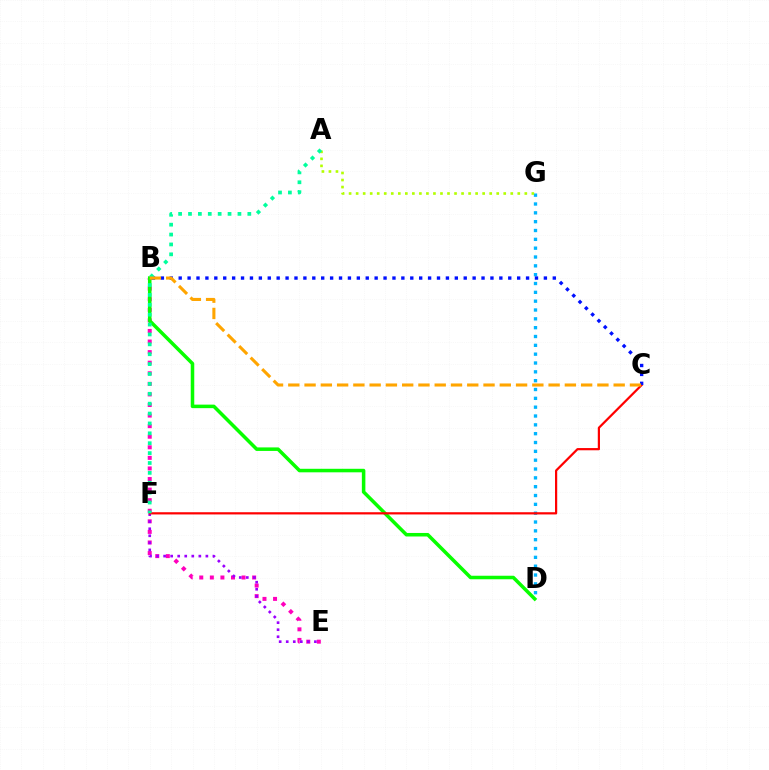{('B', 'E'): [{'color': '#ff00bd', 'line_style': 'dotted', 'thickness': 2.87}], ('D', 'G'): [{'color': '#00b5ff', 'line_style': 'dotted', 'thickness': 2.4}], ('A', 'G'): [{'color': '#b3ff00', 'line_style': 'dotted', 'thickness': 1.91}], ('E', 'F'): [{'color': '#9b00ff', 'line_style': 'dotted', 'thickness': 1.91}], ('B', 'D'): [{'color': '#08ff00', 'line_style': 'solid', 'thickness': 2.54}], ('C', 'F'): [{'color': '#ff0000', 'line_style': 'solid', 'thickness': 1.6}], ('B', 'C'): [{'color': '#0010ff', 'line_style': 'dotted', 'thickness': 2.42}, {'color': '#ffa500', 'line_style': 'dashed', 'thickness': 2.21}], ('A', 'F'): [{'color': '#00ff9d', 'line_style': 'dotted', 'thickness': 2.69}]}